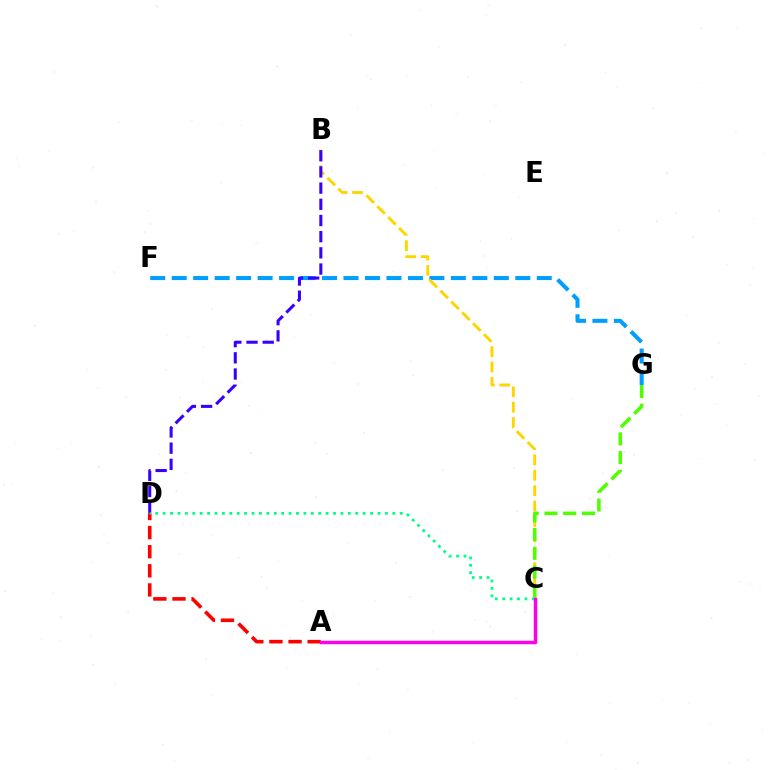{('A', 'D'): [{'color': '#ff0000', 'line_style': 'dashed', 'thickness': 2.6}], ('F', 'G'): [{'color': '#009eff', 'line_style': 'dashed', 'thickness': 2.92}], ('B', 'C'): [{'color': '#ffd500', 'line_style': 'dashed', 'thickness': 2.09}], ('B', 'D'): [{'color': '#3700ff', 'line_style': 'dashed', 'thickness': 2.2}], ('C', 'D'): [{'color': '#00ff86', 'line_style': 'dotted', 'thickness': 2.01}], ('C', 'G'): [{'color': '#4fff00', 'line_style': 'dashed', 'thickness': 2.55}], ('A', 'C'): [{'color': '#ff00ed', 'line_style': 'solid', 'thickness': 2.48}]}